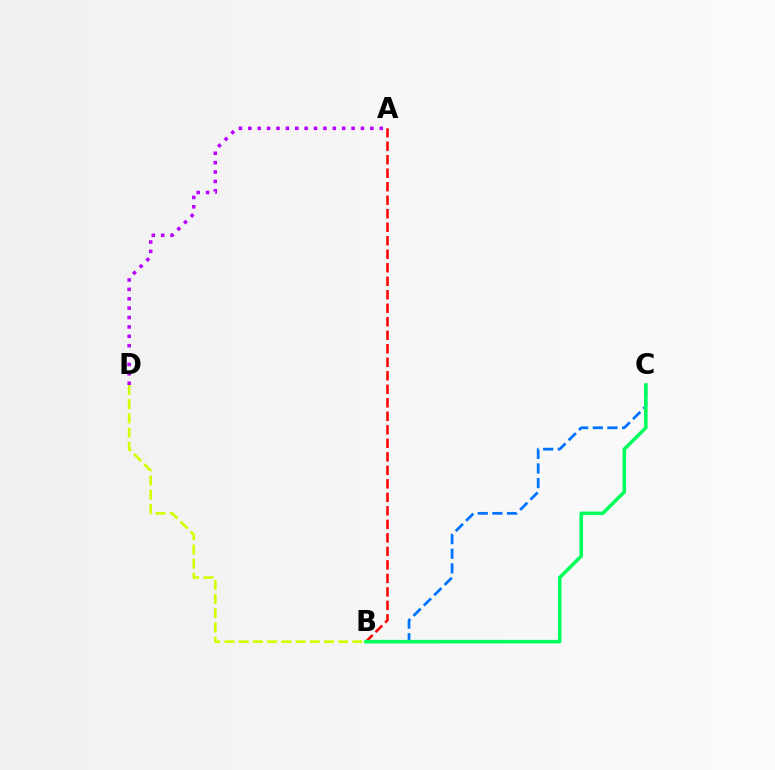{('A', 'B'): [{'color': '#ff0000', 'line_style': 'dashed', 'thickness': 1.83}], ('A', 'D'): [{'color': '#b900ff', 'line_style': 'dotted', 'thickness': 2.55}], ('B', 'C'): [{'color': '#0074ff', 'line_style': 'dashed', 'thickness': 1.99}, {'color': '#00ff5c', 'line_style': 'solid', 'thickness': 2.56}], ('B', 'D'): [{'color': '#d1ff00', 'line_style': 'dashed', 'thickness': 1.93}]}